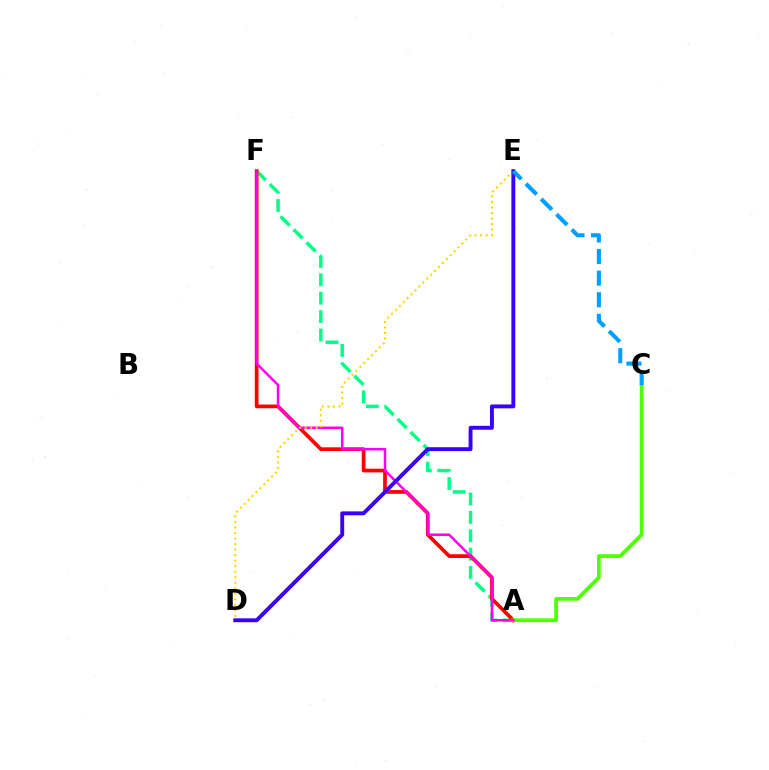{('A', 'F'): [{'color': '#00ff86', 'line_style': 'dashed', 'thickness': 2.5}, {'color': '#ff0000', 'line_style': 'solid', 'thickness': 2.67}, {'color': '#ff00ed', 'line_style': 'solid', 'thickness': 1.8}], ('A', 'C'): [{'color': '#4fff00', 'line_style': 'solid', 'thickness': 2.69}], ('D', 'E'): [{'color': '#ffd500', 'line_style': 'dotted', 'thickness': 1.5}, {'color': '#3700ff', 'line_style': 'solid', 'thickness': 2.8}], ('C', 'E'): [{'color': '#009eff', 'line_style': 'dashed', 'thickness': 2.93}]}